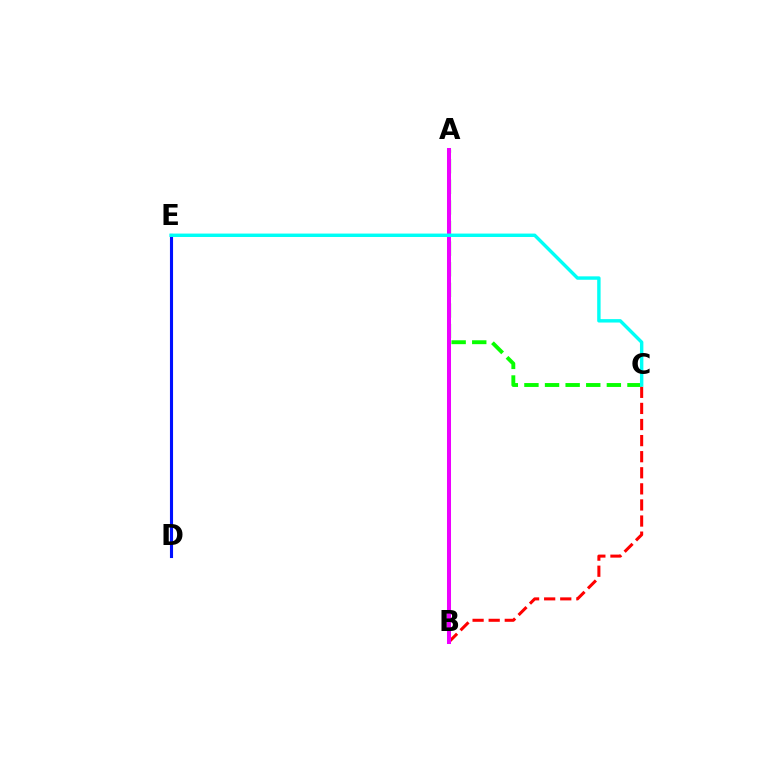{('A', 'B'): [{'color': '#fcf500', 'line_style': 'solid', 'thickness': 2.12}, {'color': '#ee00ff', 'line_style': 'solid', 'thickness': 2.89}], ('A', 'C'): [{'color': '#08ff00', 'line_style': 'dashed', 'thickness': 2.8}], ('B', 'C'): [{'color': '#ff0000', 'line_style': 'dashed', 'thickness': 2.19}], ('D', 'E'): [{'color': '#0010ff', 'line_style': 'solid', 'thickness': 2.23}], ('C', 'E'): [{'color': '#00fff6', 'line_style': 'solid', 'thickness': 2.46}]}